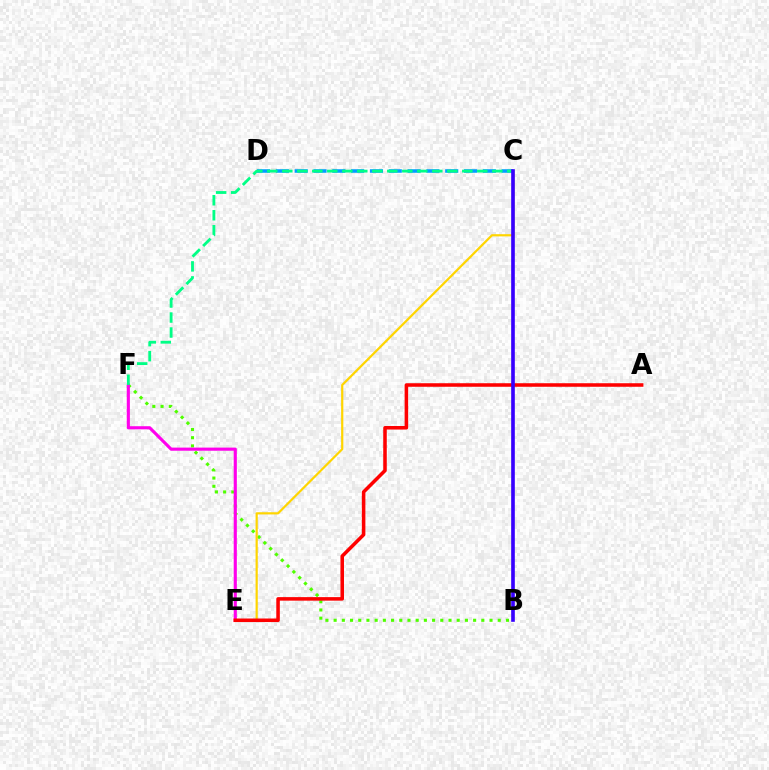{('B', 'F'): [{'color': '#4fff00', 'line_style': 'dotted', 'thickness': 2.23}], ('E', 'F'): [{'color': '#ff00ed', 'line_style': 'solid', 'thickness': 2.26}], ('C', 'D'): [{'color': '#009eff', 'line_style': 'dashed', 'thickness': 2.56}], ('C', 'E'): [{'color': '#ffd500', 'line_style': 'solid', 'thickness': 1.58}], ('C', 'F'): [{'color': '#00ff86', 'line_style': 'dashed', 'thickness': 2.04}], ('A', 'E'): [{'color': '#ff0000', 'line_style': 'solid', 'thickness': 2.55}], ('B', 'C'): [{'color': '#3700ff', 'line_style': 'solid', 'thickness': 2.62}]}